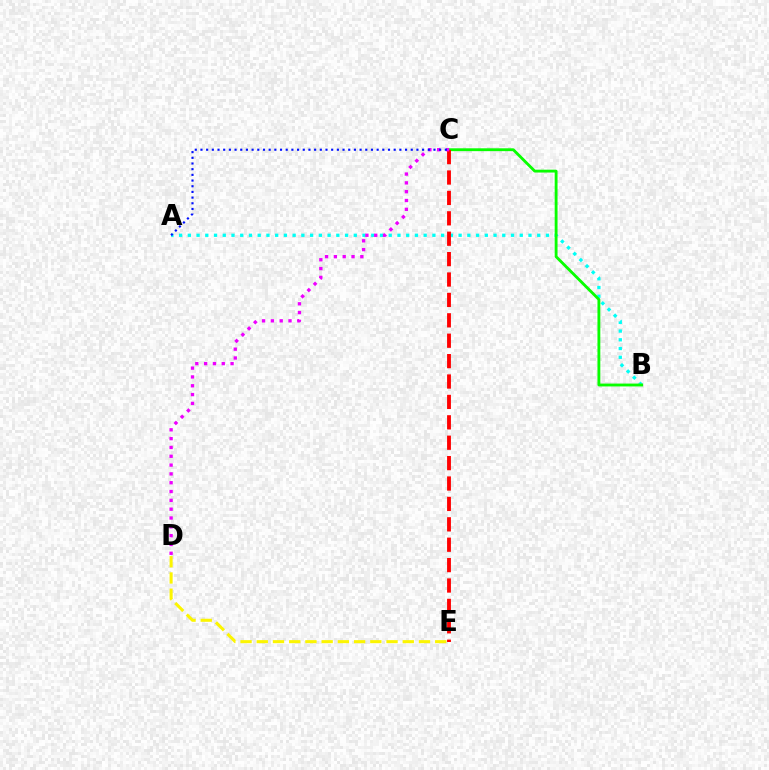{('A', 'B'): [{'color': '#00fff6', 'line_style': 'dotted', 'thickness': 2.37}], ('B', 'C'): [{'color': '#08ff00', 'line_style': 'solid', 'thickness': 2.05}], ('C', 'E'): [{'color': '#ff0000', 'line_style': 'dashed', 'thickness': 2.77}], ('D', 'E'): [{'color': '#fcf500', 'line_style': 'dashed', 'thickness': 2.2}], ('C', 'D'): [{'color': '#ee00ff', 'line_style': 'dotted', 'thickness': 2.4}], ('A', 'C'): [{'color': '#0010ff', 'line_style': 'dotted', 'thickness': 1.54}]}